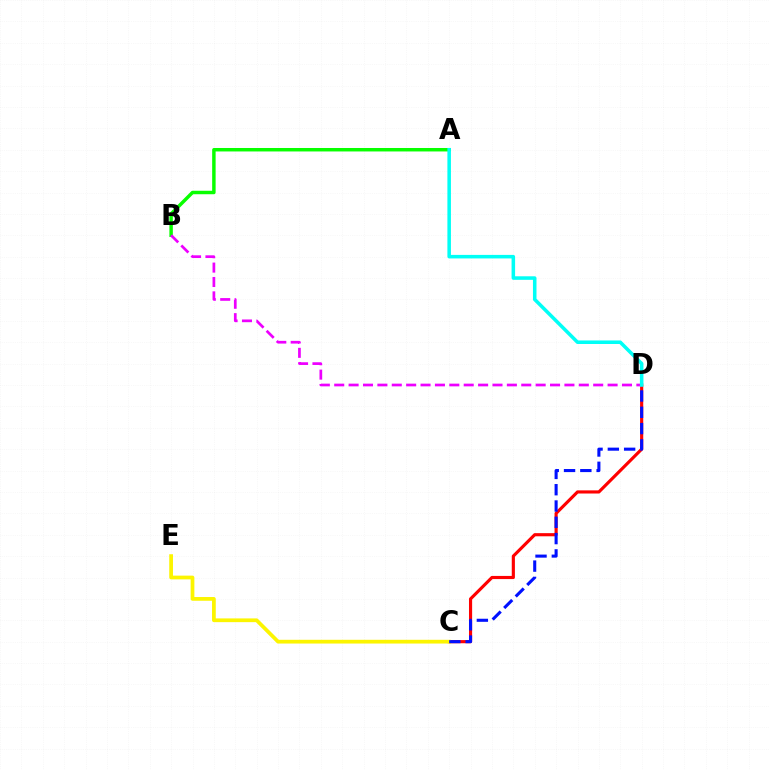{('C', 'D'): [{'color': '#ff0000', 'line_style': 'solid', 'thickness': 2.26}, {'color': '#0010ff', 'line_style': 'dashed', 'thickness': 2.21}], ('C', 'E'): [{'color': '#fcf500', 'line_style': 'solid', 'thickness': 2.69}], ('A', 'B'): [{'color': '#08ff00', 'line_style': 'solid', 'thickness': 2.49}], ('B', 'D'): [{'color': '#ee00ff', 'line_style': 'dashed', 'thickness': 1.95}], ('A', 'D'): [{'color': '#00fff6', 'line_style': 'solid', 'thickness': 2.55}]}